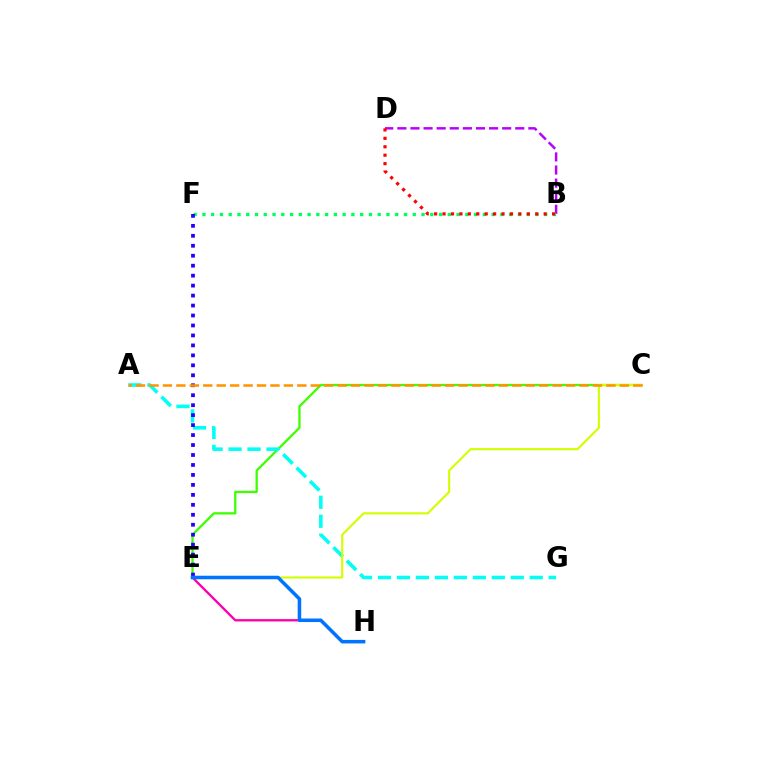{('B', 'D'): [{'color': '#b900ff', 'line_style': 'dashed', 'thickness': 1.78}, {'color': '#ff0000', 'line_style': 'dotted', 'thickness': 2.29}], ('C', 'E'): [{'color': '#3dff00', 'line_style': 'solid', 'thickness': 1.65}, {'color': '#d1ff00', 'line_style': 'solid', 'thickness': 1.52}], ('A', 'G'): [{'color': '#00fff6', 'line_style': 'dashed', 'thickness': 2.58}], ('B', 'F'): [{'color': '#00ff5c', 'line_style': 'dotted', 'thickness': 2.38}], ('E', 'H'): [{'color': '#ff00ac', 'line_style': 'solid', 'thickness': 1.69}, {'color': '#0074ff', 'line_style': 'solid', 'thickness': 2.54}], ('E', 'F'): [{'color': '#2500ff', 'line_style': 'dotted', 'thickness': 2.71}], ('A', 'C'): [{'color': '#ff9400', 'line_style': 'dashed', 'thickness': 1.83}]}